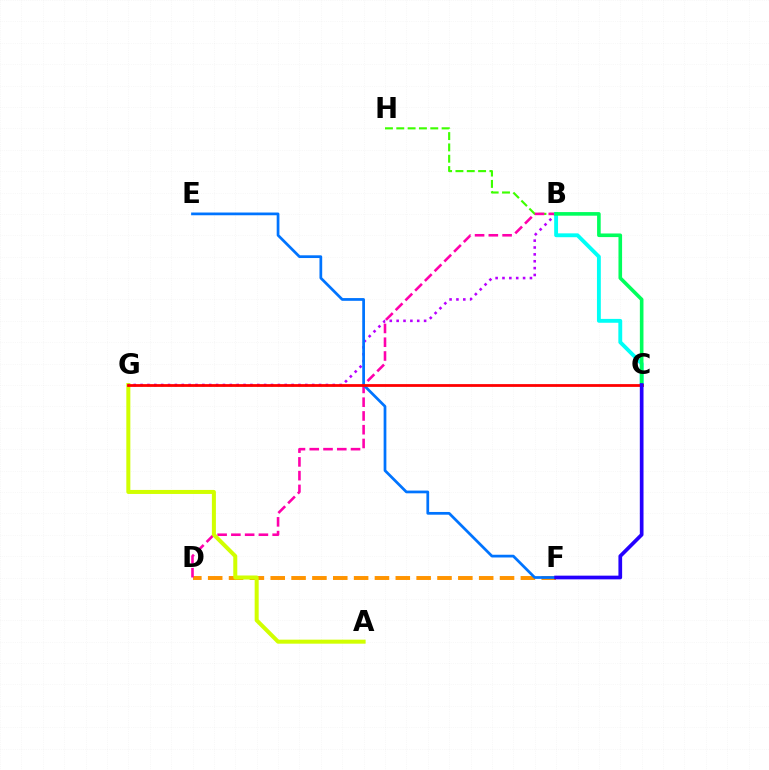{('D', 'F'): [{'color': '#ff9400', 'line_style': 'dashed', 'thickness': 2.83}], ('B', 'H'): [{'color': '#3dff00', 'line_style': 'dashed', 'thickness': 1.54}], ('B', 'D'): [{'color': '#ff00ac', 'line_style': 'dashed', 'thickness': 1.87}], ('A', 'G'): [{'color': '#d1ff00', 'line_style': 'solid', 'thickness': 2.89}], ('B', 'G'): [{'color': '#b900ff', 'line_style': 'dotted', 'thickness': 1.87}], ('B', 'C'): [{'color': '#00fff6', 'line_style': 'solid', 'thickness': 2.78}, {'color': '#00ff5c', 'line_style': 'solid', 'thickness': 2.6}], ('E', 'F'): [{'color': '#0074ff', 'line_style': 'solid', 'thickness': 1.97}], ('C', 'G'): [{'color': '#ff0000', 'line_style': 'solid', 'thickness': 2.0}], ('C', 'F'): [{'color': '#2500ff', 'line_style': 'solid', 'thickness': 2.67}]}